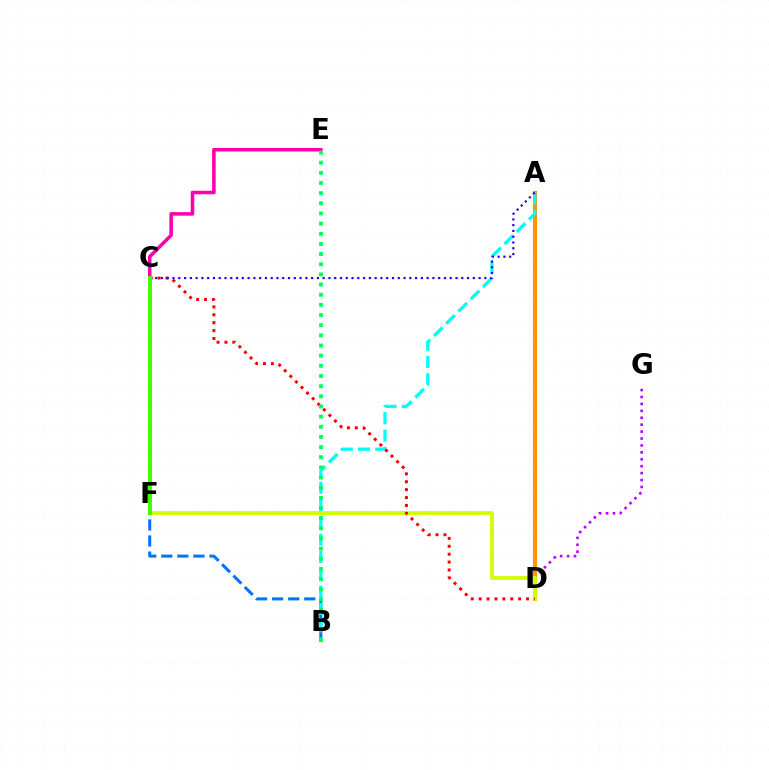{('D', 'G'): [{'color': '#b900ff', 'line_style': 'dotted', 'thickness': 1.88}], ('C', 'E'): [{'color': '#ff00ac', 'line_style': 'solid', 'thickness': 2.55}], ('A', 'D'): [{'color': '#ff9400', 'line_style': 'solid', 'thickness': 2.98}], ('B', 'F'): [{'color': '#0074ff', 'line_style': 'dashed', 'thickness': 2.18}], ('D', 'F'): [{'color': '#d1ff00', 'line_style': 'solid', 'thickness': 2.76}], ('A', 'B'): [{'color': '#00fff6', 'line_style': 'dashed', 'thickness': 2.35}], ('C', 'D'): [{'color': '#ff0000', 'line_style': 'dotted', 'thickness': 2.15}], ('A', 'C'): [{'color': '#2500ff', 'line_style': 'dotted', 'thickness': 1.57}], ('C', 'F'): [{'color': '#3dff00', 'line_style': 'solid', 'thickness': 2.81}], ('B', 'E'): [{'color': '#00ff5c', 'line_style': 'dotted', 'thickness': 2.76}]}